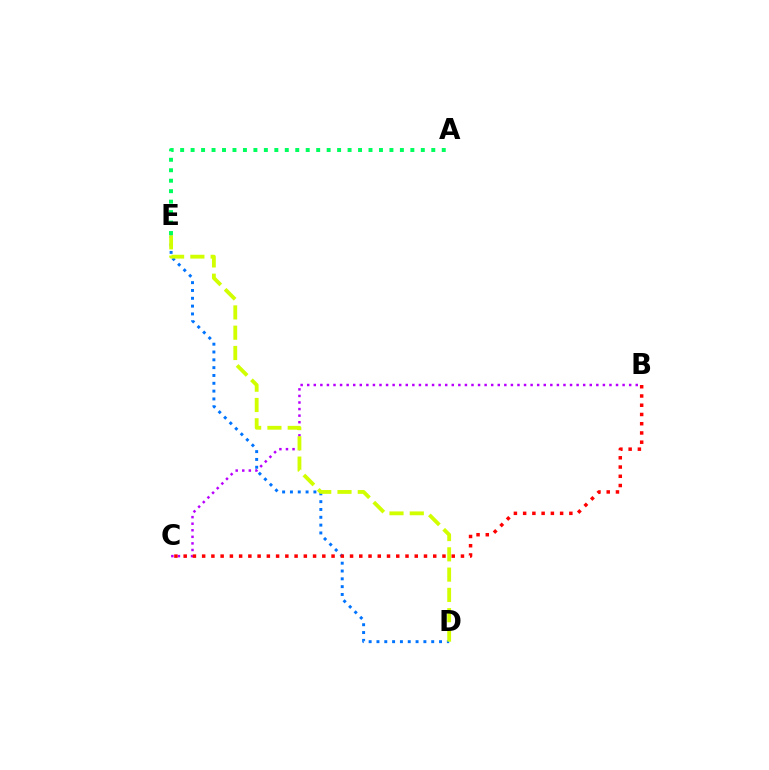{('B', 'C'): [{'color': '#b900ff', 'line_style': 'dotted', 'thickness': 1.79}, {'color': '#ff0000', 'line_style': 'dotted', 'thickness': 2.51}], ('D', 'E'): [{'color': '#0074ff', 'line_style': 'dotted', 'thickness': 2.13}, {'color': '#d1ff00', 'line_style': 'dashed', 'thickness': 2.76}], ('A', 'E'): [{'color': '#00ff5c', 'line_style': 'dotted', 'thickness': 2.84}]}